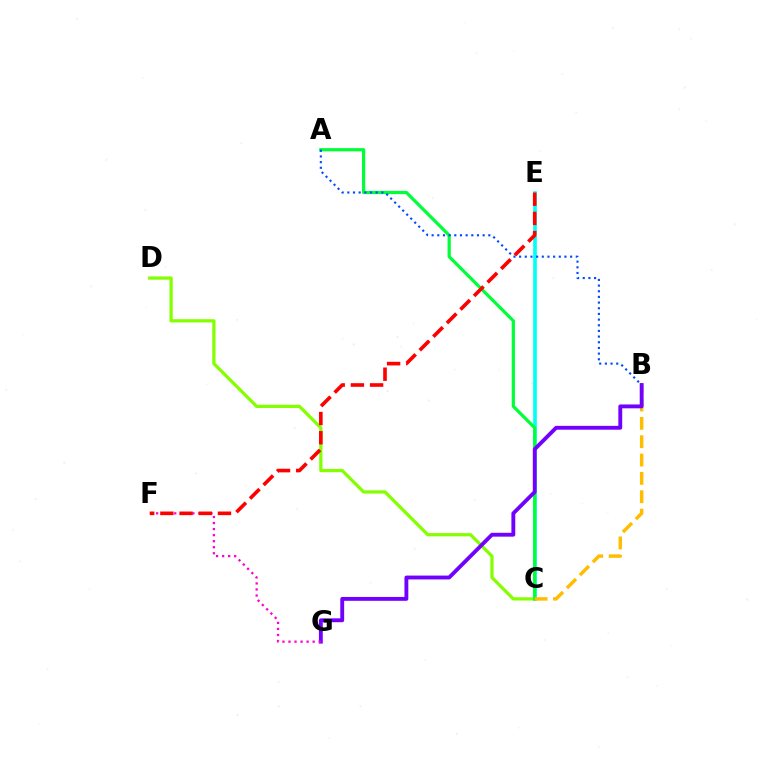{('C', 'E'): [{'color': '#00fff6', 'line_style': 'solid', 'thickness': 2.63}], ('C', 'D'): [{'color': '#84ff00', 'line_style': 'solid', 'thickness': 2.33}], ('A', 'C'): [{'color': '#00ff39', 'line_style': 'solid', 'thickness': 2.32}], ('B', 'C'): [{'color': '#ffbd00', 'line_style': 'dashed', 'thickness': 2.49}], ('B', 'G'): [{'color': '#7200ff', 'line_style': 'solid', 'thickness': 2.78}], ('F', 'G'): [{'color': '#ff00cf', 'line_style': 'dotted', 'thickness': 1.64}], ('E', 'F'): [{'color': '#ff0000', 'line_style': 'dashed', 'thickness': 2.61}], ('A', 'B'): [{'color': '#004bff', 'line_style': 'dotted', 'thickness': 1.54}]}